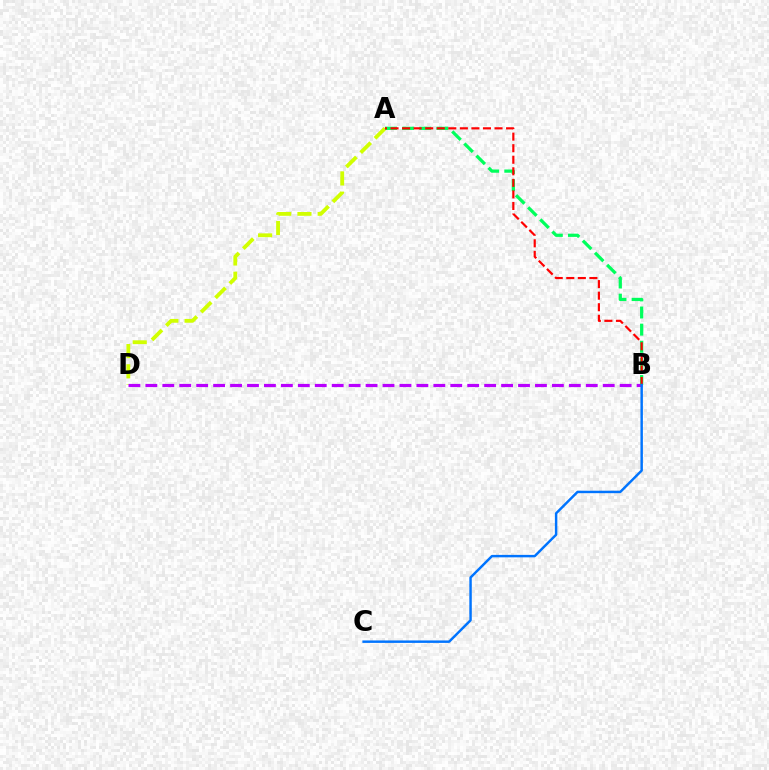{('A', 'D'): [{'color': '#d1ff00', 'line_style': 'dashed', 'thickness': 2.75}], ('B', 'D'): [{'color': '#b900ff', 'line_style': 'dashed', 'thickness': 2.3}], ('A', 'B'): [{'color': '#00ff5c', 'line_style': 'dashed', 'thickness': 2.33}, {'color': '#ff0000', 'line_style': 'dashed', 'thickness': 1.57}], ('B', 'C'): [{'color': '#0074ff', 'line_style': 'solid', 'thickness': 1.77}]}